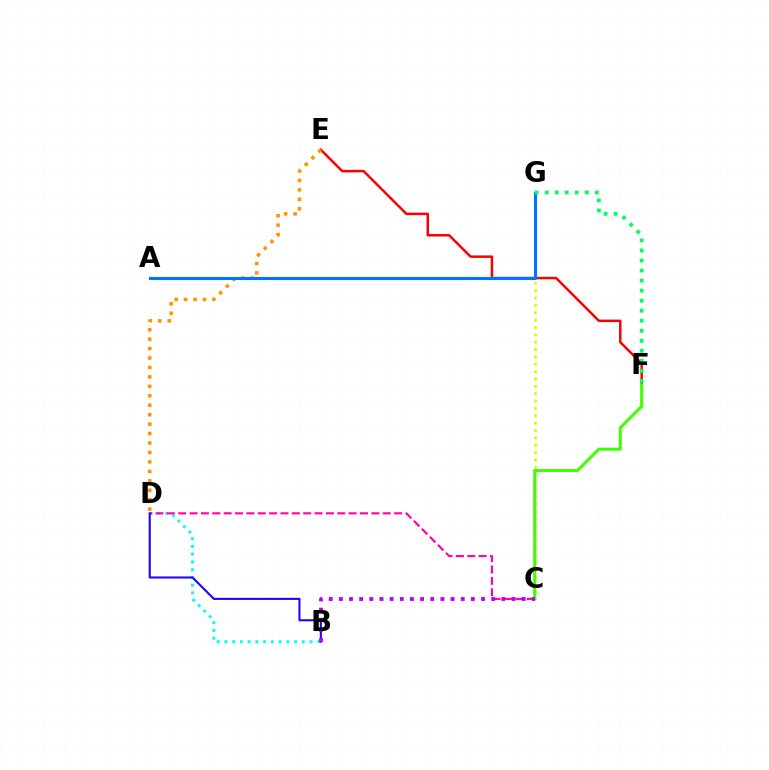{('B', 'D'): [{'color': '#00fff6', 'line_style': 'dotted', 'thickness': 2.1}, {'color': '#2500ff', 'line_style': 'solid', 'thickness': 1.5}], ('C', 'G'): [{'color': '#d1ff00', 'line_style': 'dotted', 'thickness': 2.0}], ('C', 'D'): [{'color': '#ff00ac', 'line_style': 'dashed', 'thickness': 1.54}], ('E', 'F'): [{'color': '#ff0000', 'line_style': 'solid', 'thickness': 1.79}], ('D', 'E'): [{'color': '#ff9400', 'line_style': 'dotted', 'thickness': 2.57}], ('A', 'G'): [{'color': '#0074ff', 'line_style': 'solid', 'thickness': 2.22}], ('F', 'G'): [{'color': '#00ff5c', 'line_style': 'dotted', 'thickness': 2.73}], ('C', 'F'): [{'color': '#3dff00', 'line_style': 'solid', 'thickness': 2.19}], ('B', 'C'): [{'color': '#b900ff', 'line_style': 'dotted', 'thickness': 2.76}]}